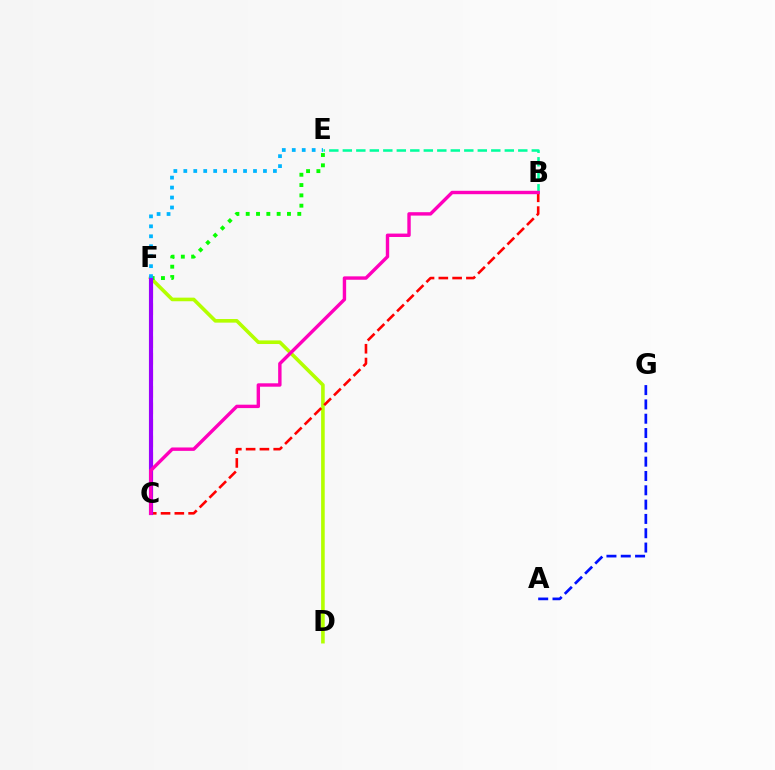{('D', 'F'): [{'color': '#b3ff00', 'line_style': 'solid', 'thickness': 2.6}], ('B', 'C'): [{'color': '#ff0000', 'line_style': 'dashed', 'thickness': 1.87}, {'color': '#ff00bd', 'line_style': 'solid', 'thickness': 2.45}], ('A', 'G'): [{'color': '#0010ff', 'line_style': 'dashed', 'thickness': 1.94}], ('E', 'F'): [{'color': '#08ff00', 'line_style': 'dotted', 'thickness': 2.8}, {'color': '#00b5ff', 'line_style': 'dotted', 'thickness': 2.71}], ('C', 'F'): [{'color': '#ffa500', 'line_style': 'dashed', 'thickness': 2.25}, {'color': '#9b00ff', 'line_style': 'solid', 'thickness': 2.97}], ('B', 'E'): [{'color': '#00ff9d', 'line_style': 'dashed', 'thickness': 1.83}]}